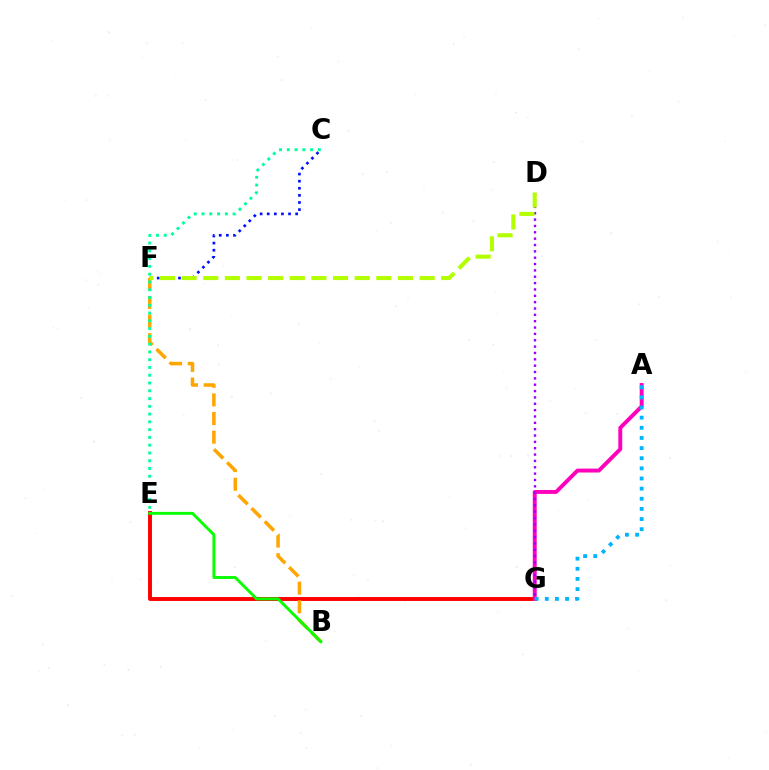{('E', 'G'): [{'color': '#ff0000', 'line_style': 'solid', 'thickness': 2.82}], ('A', 'G'): [{'color': '#ff00bd', 'line_style': 'solid', 'thickness': 2.82}, {'color': '#00b5ff', 'line_style': 'dotted', 'thickness': 2.75}], ('C', 'F'): [{'color': '#0010ff', 'line_style': 'dotted', 'thickness': 1.93}], ('D', 'G'): [{'color': '#9b00ff', 'line_style': 'dotted', 'thickness': 1.73}], ('B', 'F'): [{'color': '#ffa500', 'line_style': 'dashed', 'thickness': 2.53}], ('C', 'E'): [{'color': '#00ff9d', 'line_style': 'dotted', 'thickness': 2.11}], ('B', 'E'): [{'color': '#08ff00', 'line_style': 'solid', 'thickness': 2.09}], ('D', 'F'): [{'color': '#b3ff00', 'line_style': 'dashed', 'thickness': 2.94}]}